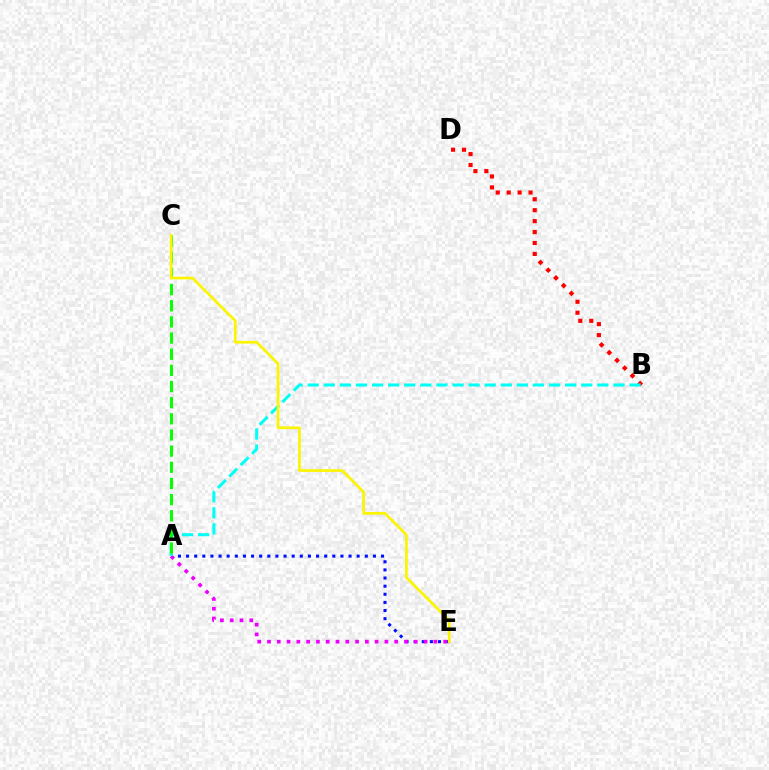{('A', 'E'): [{'color': '#0010ff', 'line_style': 'dotted', 'thickness': 2.21}, {'color': '#ee00ff', 'line_style': 'dotted', 'thickness': 2.66}], ('B', 'D'): [{'color': '#ff0000', 'line_style': 'dotted', 'thickness': 2.97}], ('A', 'B'): [{'color': '#00fff6', 'line_style': 'dashed', 'thickness': 2.19}], ('A', 'C'): [{'color': '#08ff00', 'line_style': 'dashed', 'thickness': 2.19}], ('C', 'E'): [{'color': '#fcf500', 'line_style': 'solid', 'thickness': 1.94}]}